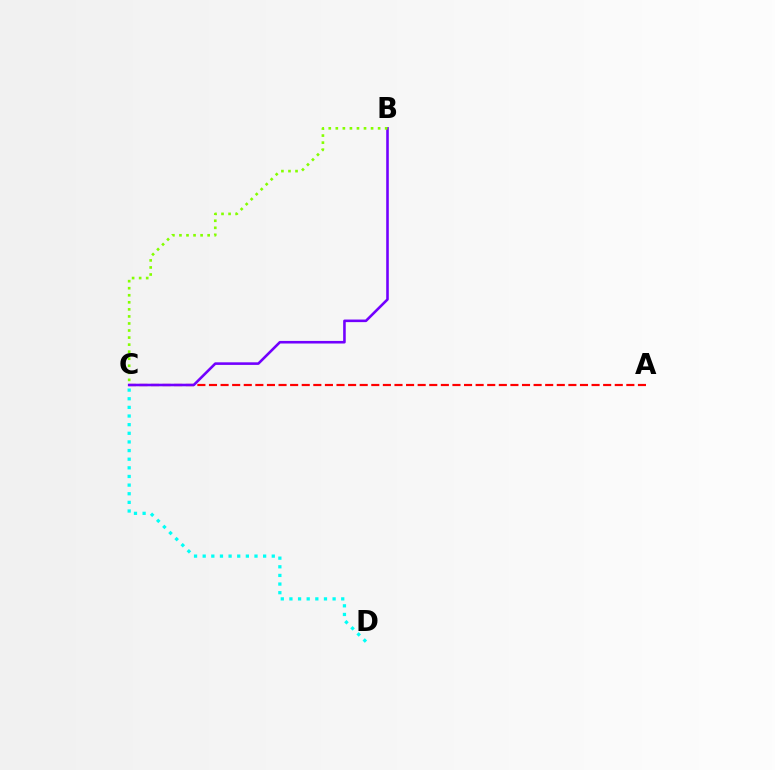{('A', 'C'): [{'color': '#ff0000', 'line_style': 'dashed', 'thickness': 1.57}], ('B', 'C'): [{'color': '#7200ff', 'line_style': 'solid', 'thickness': 1.86}, {'color': '#84ff00', 'line_style': 'dotted', 'thickness': 1.92}], ('C', 'D'): [{'color': '#00fff6', 'line_style': 'dotted', 'thickness': 2.35}]}